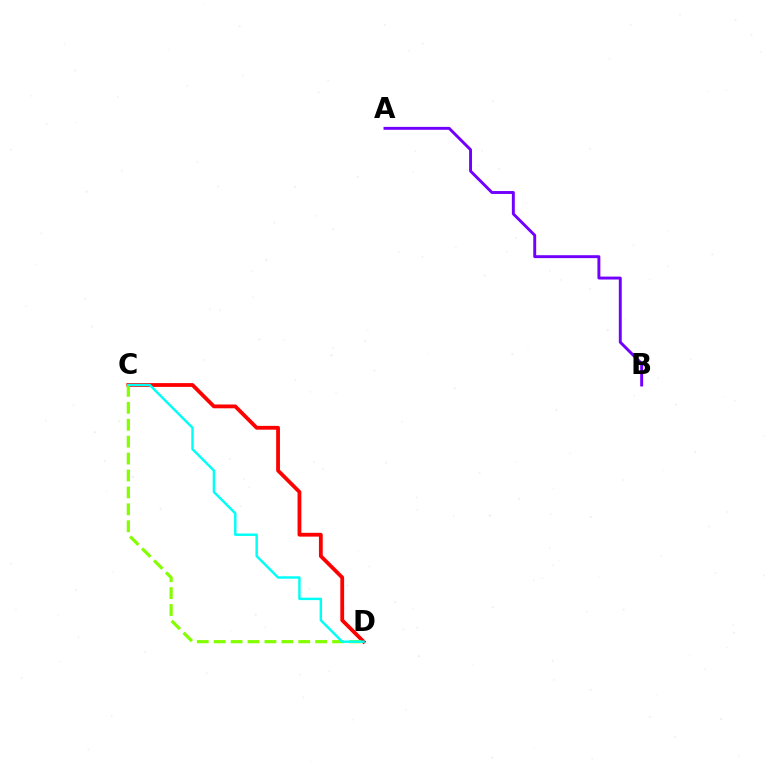{('A', 'B'): [{'color': '#7200ff', 'line_style': 'solid', 'thickness': 2.1}], ('C', 'D'): [{'color': '#ff0000', 'line_style': 'solid', 'thickness': 2.73}, {'color': '#84ff00', 'line_style': 'dashed', 'thickness': 2.3}, {'color': '#00fff6', 'line_style': 'solid', 'thickness': 1.75}]}